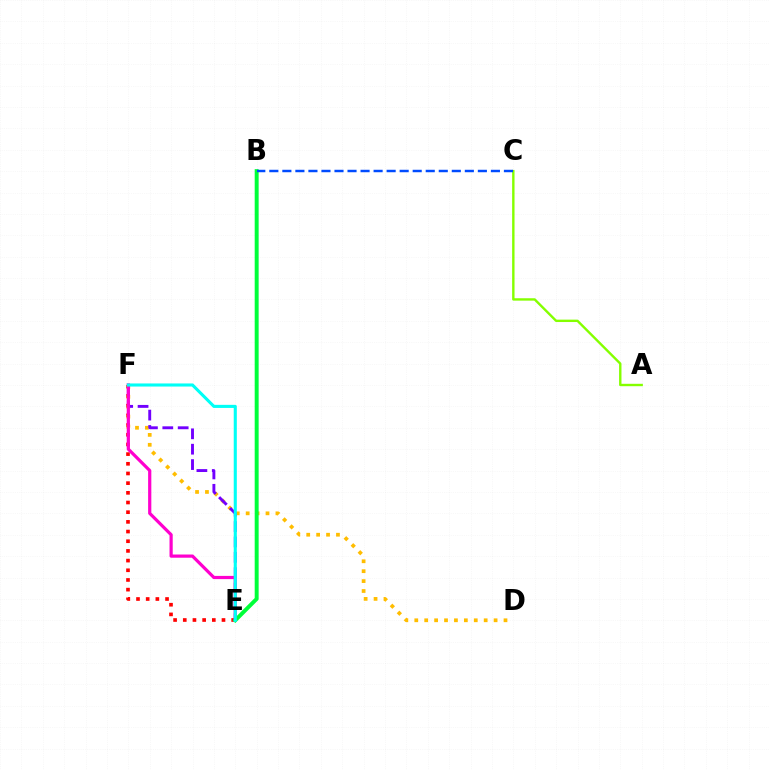{('A', 'C'): [{'color': '#84ff00', 'line_style': 'solid', 'thickness': 1.72}], ('E', 'F'): [{'color': '#ff0000', 'line_style': 'dotted', 'thickness': 2.63}, {'color': '#7200ff', 'line_style': 'dashed', 'thickness': 2.09}, {'color': '#ff00cf', 'line_style': 'solid', 'thickness': 2.31}, {'color': '#00fff6', 'line_style': 'solid', 'thickness': 2.23}], ('D', 'F'): [{'color': '#ffbd00', 'line_style': 'dotted', 'thickness': 2.69}], ('B', 'E'): [{'color': '#00ff39', 'line_style': 'solid', 'thickness': 2.84}], ('B', 'C'): [{'color': '#004bff', 'line_style': 'dashed', 'thickness': 1.77}]}